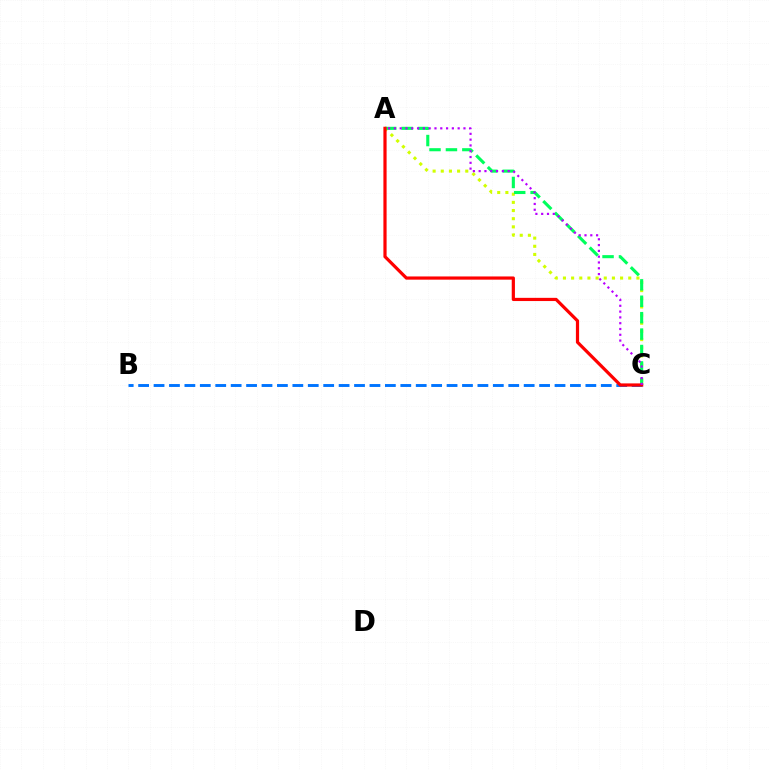{('A', 'C'): [{'color': '#d1ff00', 'line_style': 'dotted', 'thickness': 2.22}, {'color': '#00ff5c', 'line_style': 'dashed', 'thickness': 2.23}, {'color': '#ff0000', 'line_style': 'solid', 'thickness': 2.31}, {'color': '#b900ff', 'line_style': 'dotted', 'thickness': 1.58}], ('B', 'C'): [{'color': '#0074ff', 'line_style': 'dashed', 'thickness': 2.1}]}